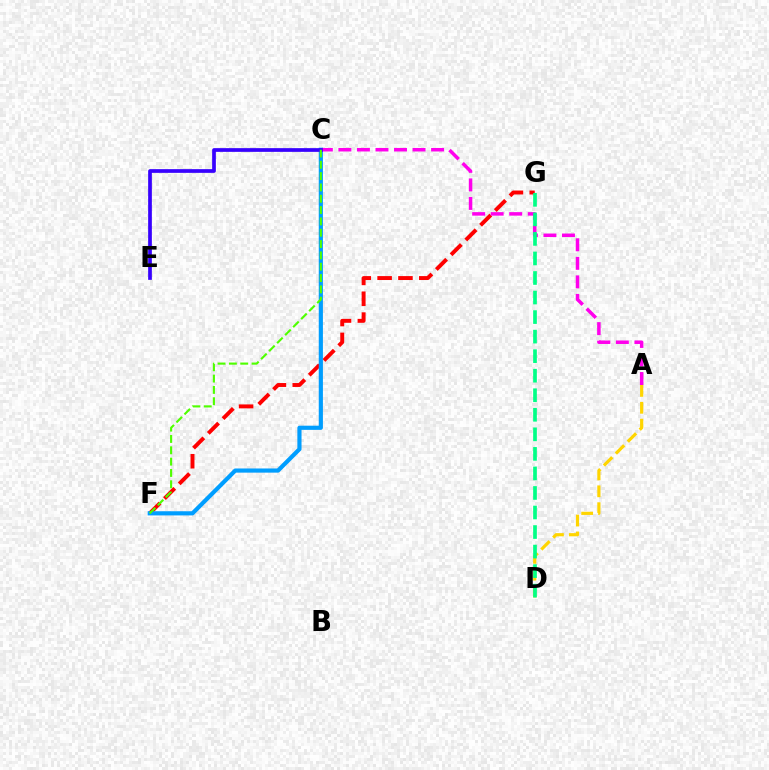{('A', 'D'): [{'color': '#ffd500', 'line_style': 'dashed', 'thickness': 2.29}], ('F', 'G'): [{'color': '#ff0000', 'line_style': 'dashed', 'thickness': 2.83}], ('C', 'F'): [{'color': '#009eff', 'line_style': 'solid', 'thickness': 3.0}, {'color': '#4fff00', 'line_style': 'dashed', 'thickness': 1.54}], ('A', 'C'): [{'color': '#ff00ed', 'line_style': 'dashed', 'thickness': 2.52}], ('C', 'E'): [{'color': '#3700ff', 'line_style': 'solid', 'thickness': 2.67}], ('D', 'G'): [{'color': '#00ff86', 'line_style': 'dashed', 'thickness': 2.65}]}